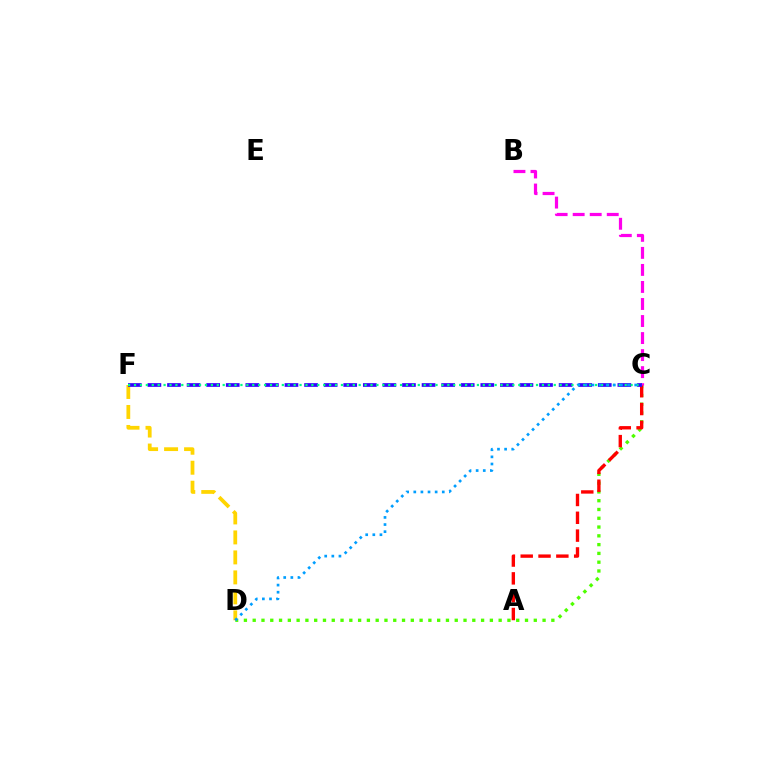{('C', 'D'): [{'color': '#4fff00', 'line_style': 'dotted', 'thickness': 2.39}, {'color': '#009eff', 'line_style': 'dotted', 'thickness': 1.93}], ('A', 'C'): [{'color': '#ff0000', 'line_style': 'dashed', 'thickness': 2.42}], ('D', 'F'): [{'color': '#ffd500', 'line_style': 'dashed', 'thickness': 2.72}], ('B', 'C'): [{'color': '#ff00ed', 'line_style': 'dashed', 'thickness': 2.31}], ('C', 'F'): [{'color': '#3700ff', 'line_style': 'dashed', 'thickness': 2.66}, {'color': '#00ff86', 'line_style': 'dotted', 'thickness': 1.61}]}